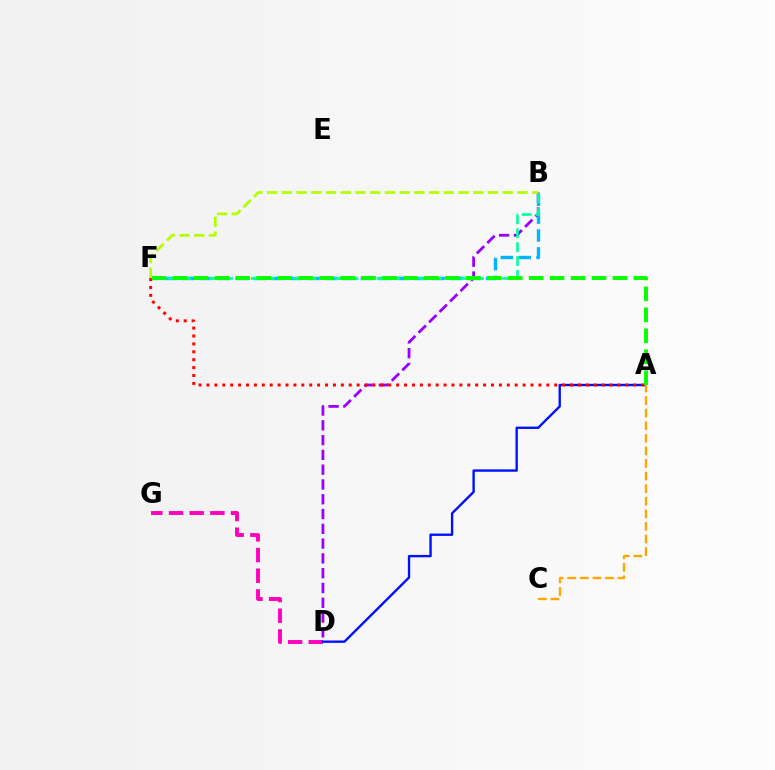{('B', 'D'): [{'color': '#9b00ff', 'line_style': 'dashed', 'thickness': 2.01}], ('B', 'F'): [{'color': '#00b5ff', 'line_style': 'dashed', 'thickness': 2.43}, {'color': '#00ff9d', 'line_style': 'dashed', 'thickness': 1.9}, {'color': '#b3ff00', 'line_style': 'dashed', 'thickness': 2.0}], ('D', 'G'): [{'color': '#ff00bd', 'line_style': 'dashed', 'thickness': 2.81}], ('A', 'D'): [{'color': '#0010ff', 'line_style': 'solid', 'thickness': 1.71}], ('A', 'C'): [{'color': '#ffa500', 'line_style': 'dashed', 'thickness': 1.71}], ('A', 'F'): [{'color': '#ff0000', 'line_style': 'dotted', 'thickness': 2.15}, {'color': '#08ff00', 'line_style': 'dashed', 'thickness': 2.85}]}